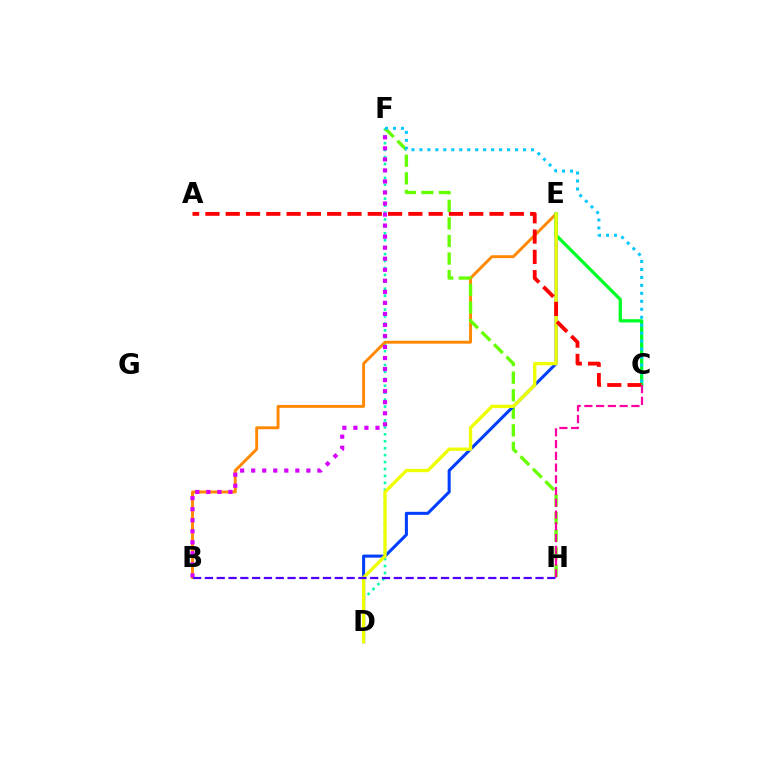{('D', 'F'): [{'color': '#00ffaf', 'line_style': 'dotted', 'thickness': 1.88}], ('B', 'E'): [{'color': '#ff8800', 'line_style': 'solid', 'thickness': 2.1}], ('F', 'H'): [{'color': '#66ff00', 'line_style': 'dashed', 'thickness': 2.39}], ('D', 'E'): [{'color': '#003fff', 'line_style': 'solid', 'thickness': 2.2}, {'color': '#eeff00', 'line_style': 'solid', 'thickness': 2.38}], ('C', 'E'): [{'color': '#00ff27', 'line_style': 'solid', 'thickness': 2.36}], ('A', 'C'): [{'color': '#ff0000', 'line_style': 'dashed', 'thickness': 2.76}], ('B', 'F'): [{'color': '#d600ff', 'line_style': 'dotted', 'thickness': 3.0}], ('C', 'H'): [{'color': '#ff00a0', 'line_style': 'dashed', 'thickness': 1.6}], ('C', 'F'): [{'color': '#00c7ff', 'line_style': 'dotted', 'thickness': 2.17}], ('B', 'H'): [{'color': '#4f00ff', 'line_style': 'dashed', 'thickness': 1.6}]}